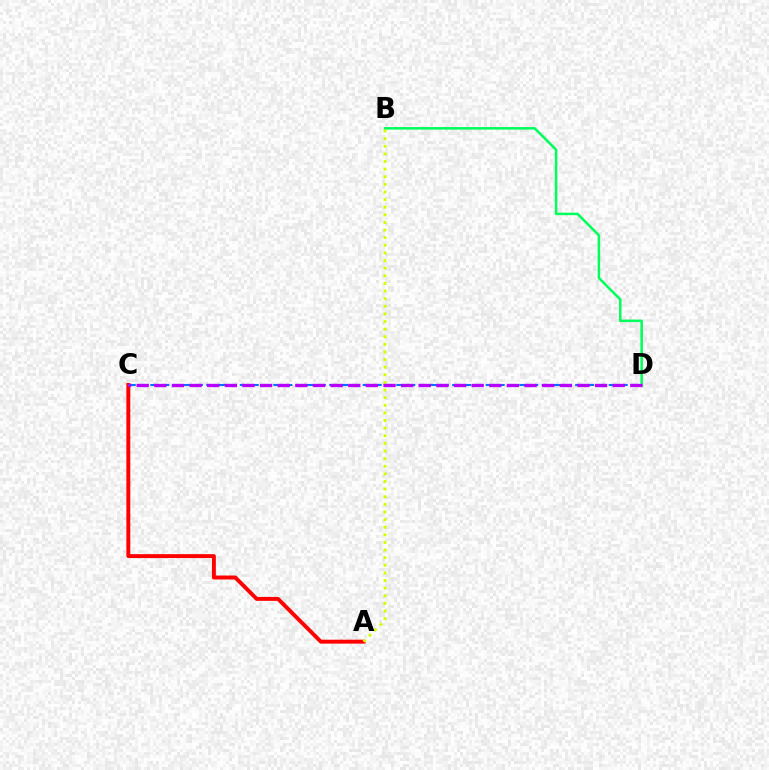{('A', 'C'): [{'color': '#ff0000', 'line_style': 'solid', 'thickness': 2.83}], ('B', 'D'): [{'color': '#00ff5c', 'line_style': 'solid', 'thickness': 1.82}], ('A', 'B'): [{'color': '#d1ff00', 'line_style': 'dotted', 'thickness': 2.07}], ('C', 'D'): [{'color': '#0074ff', 'line_style': 'dashed', 'thickness': 1.52}, {'color': '#b900ff', 'line_style': 'dashed', 'thickness': 2.4}]}